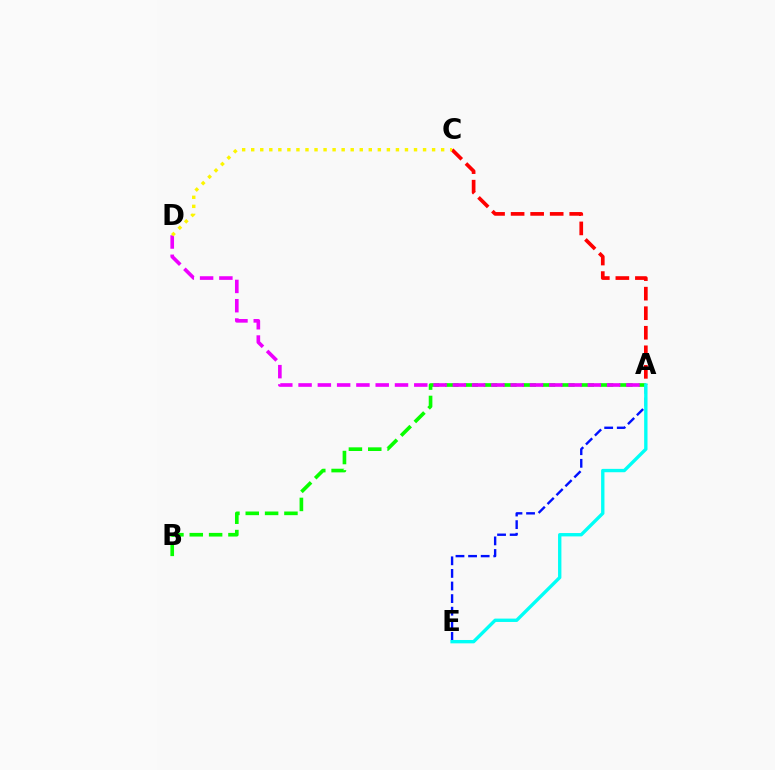{('A', 'E'): [{'color': '#0010ff', 'line_style': 'dashed', 'thickness': 1.71}, {'color': '#00fff6', 'line_style': 'solid', 'thickness': 2.42}], ('A', 'B'): [{'color': '#08ff00', 'line_style': 'dashed', 'thickness': 2.63}], ('A', 'D'): [{'color': '#ee00ff', 'line_style': 'dashed', 'thickness': 2.62}], ('A', 'C'): [{'color': '#ff0000', 'line_style': 'dashed', 'thickness': 2.66}], ('C', 'D'): [{'color': '#fcf500', 'line_style': 'dotted', 'thickness': 2.46}]}